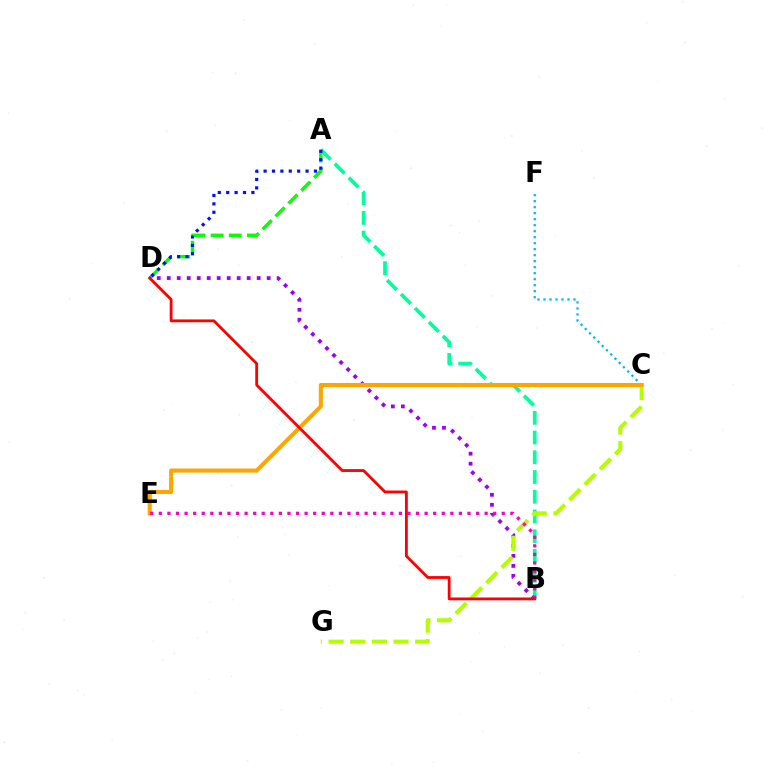{('C', 'F'): [{'color': '#00b5ff', 'line_style': 'dotted', 'thickness': 1.63}], ('A', 'B'): [{'color': '#00ff9d', 'line_style': 'dashed', 'thickness': 2.68}], ('A', 'D'): [{'color': '#08ff00', 'line_style': 'dashed', 'thickness': 2.47}, {'color': '#0010ff', 'line_style': 'dotted', 'thickness': 2.28}], ('B', 'D'): [{'color': '#9b00ff', 'line_style': 'dotted', 'thickness': 2.72}, {'color': '#ff0000', 'line_style': 'solid', 'thickness': 2.03}], ('C', 'G'): [{'color': '#b3ff00', 'line_style': 'dashed', 'thickness': 2.94}], ('C', 'E'): [{'color': '#ffa500', 'line_style': 'solid', 'thickness': 2.93}], ('B', 'E'): [{'color': '#ff00bd', 'line_style': 'dotted', 'thickness': 2.33}]}